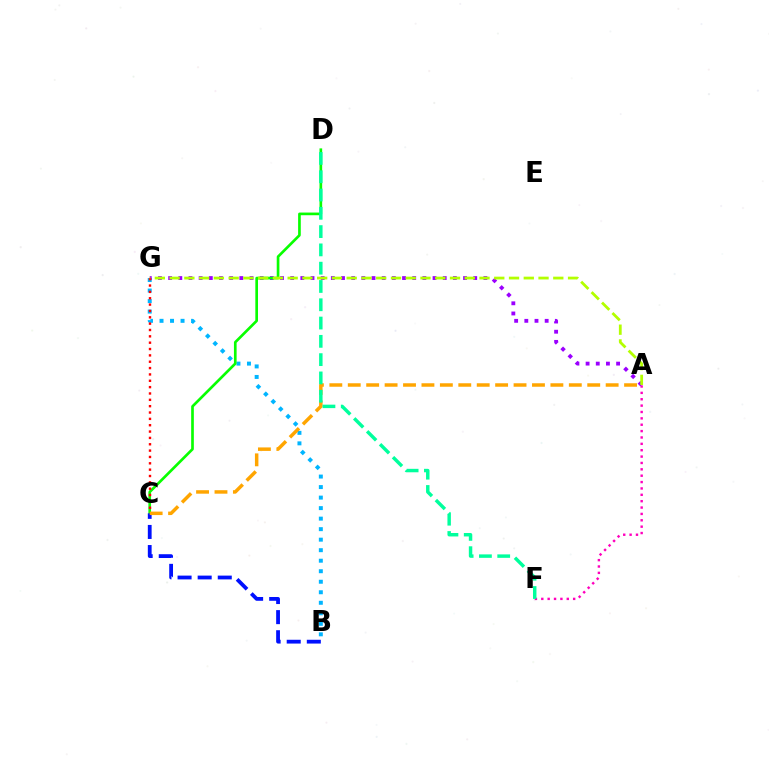{('B', 'G'): [{'color': '#00b5ff', 'line_style': 'dotted', 'thickness': 2.86}], ('A', 'F'): [{'color': '#ff00bd', 'line_style': 'dotted', 'thickness': 1.73}], ('A', 'G'): [{'color': '#9b00ff', 'line_style': 'dotted', 'thickness': 2.76}, {'color': '#b3ff00', 'line_style': 'dashed', 'thickness': 2.0}], ('C', 'D'): [{'color': '#08ff00', 'line_style': 'solid', 'thickness': 1.92}], ('B', 'C'): [{'color': '#0010ff', 'line_style': 'dashed', 'thickness': 2.73}], ('C', 'G'): [{'color': '#ff0000', 'line_style': 'dotted', 'thickness': 1.72}], ('A', 'C'): [{'color': '#ffa500', 'line_style': 'dashed', 'thickness': 2.5}], ('D', 'F'): [{'color': '#00ff9d', 'line_style': 'dashed', 'thickness': 2.48}]}